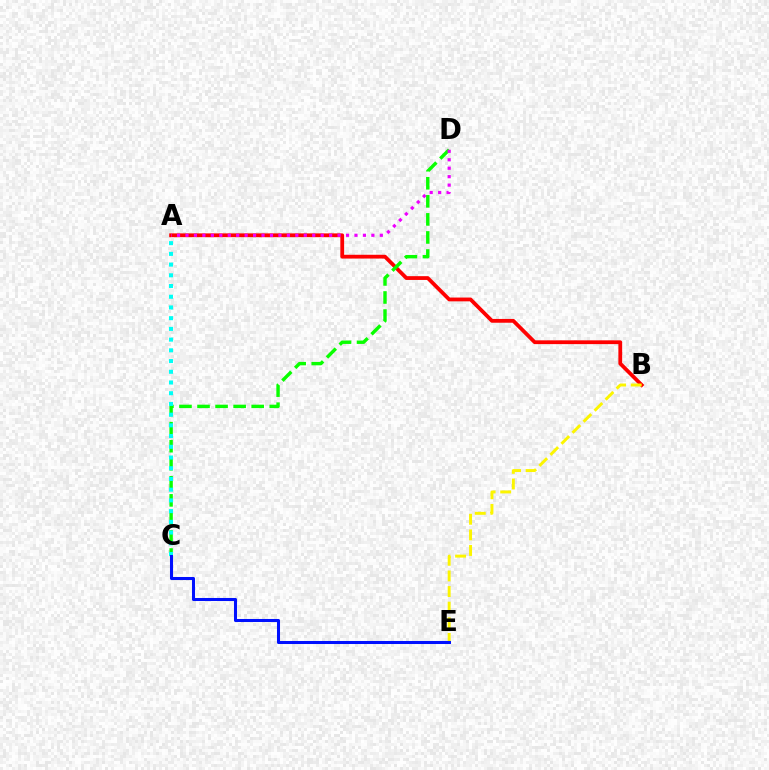{('A', 'B'): [{'color': '#ff0000', 'line_style': 'solid', 'thickness': 2.73}], ('C', 'D'): [{'color': '#08ff00', 'line_style': 'dashed', 'thickness': 2.45}], ('A', 'D'): [{'color': '#ee00ff', 'line_style': 'dotted', 'thickness': 2.3}], ('A', 'C'): [{'color': '#00fff6', 'line_style': 'dotted', 'thickness': 2.91}], ('B', 'E'): [{'color': '#fcf500', 'line_style': 'dashed', 'thickness': 2.12}], ('C', 'E'): [{'color': '#0010ff', 'line_style': 'solid', 'thickness': 2.19}]}